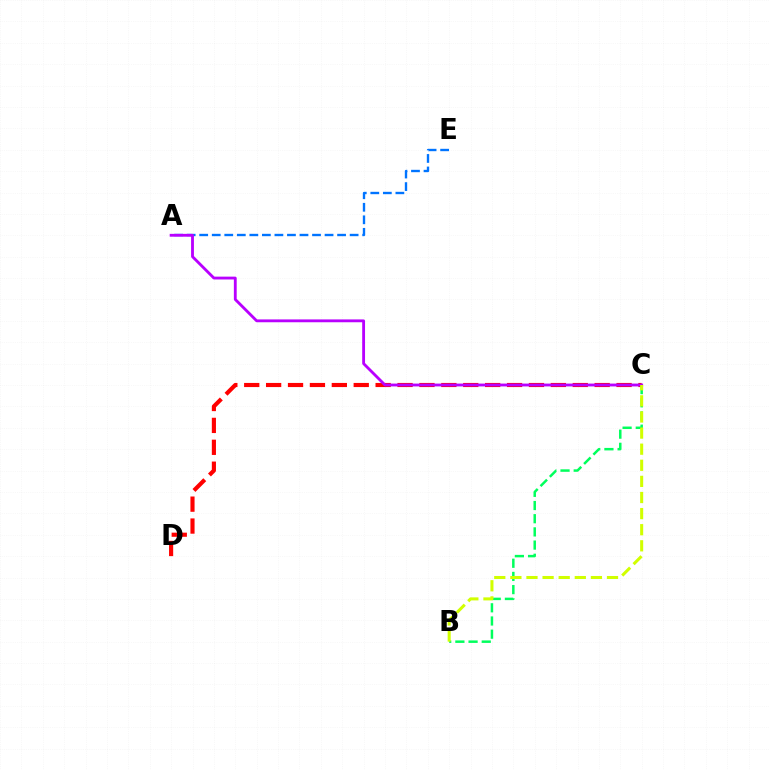{('B', 'C'): [{'color': '#00ff5c', 'line_style': 'dashed', 'thickness': 1.79}, {'color': '#d1ff00', 'line_style': 'dashed', 'thickness': 2.19}], ('C', 'D'): [{'color': '#ff0000', 'line_style': 'dashed', 'thickness': 2.98}], ('A', 'E'): [{'color': '#0074ff', 'line_style': 'dashed', 'thickness': 1.7}], ('A', 'C'): [{'color': '#b900ff', 'line_style': 'solid', 'thickness': 2.04}]}